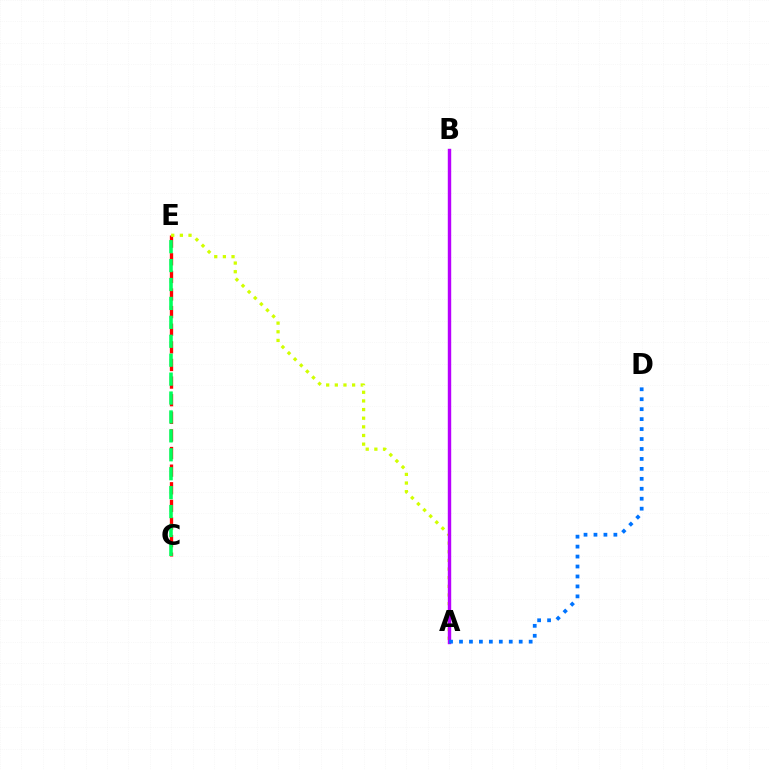{('C', 'E'): [{'color': '#ff0000', 'line_style': 'dashed', 'thickness': 2.39}, {'color': '#00ff5c', 'line_style': 'dashed', 'thickness': 2.57}], ('A', 'E'): [{'color': '#d1ff00', 'line_style': 'dotted', 'thickness': 2.35}], ('A', 'B'): [{'color': '#b900ff', 'line_style': 'solid', 'thickness': 2.46}], ('A', 'D'): [{'color': '#0074ff', 'line_style': 'dotted', 'thickness': 2.7}]}